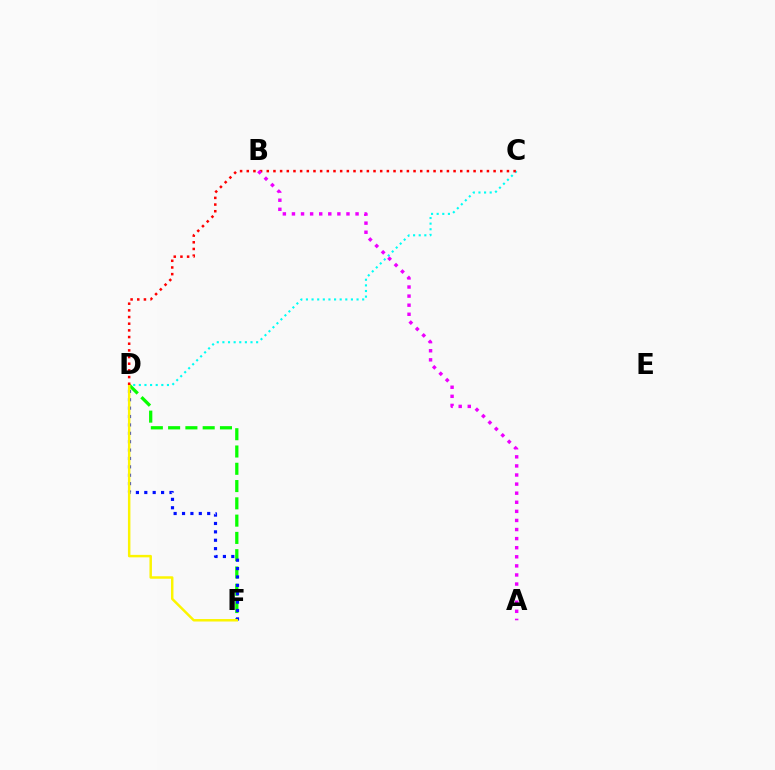{('D', 'F'): [{'color': '#08ff00', 'line_style': 'dashed', 'thickness': 2.35}, {'color': '#0010ff', 'line_style': 'dotted', 'thickness': 2.28}, {'color': '#fcf500', 'line_style': 'solid', 'thickness': 1.78}], ('C', 'D'): [{'color': '#00fff6', 'line_style': 'dotted', 'thickness': 1.53}, {'color': '#ff0000', 'line_style': 'dotted', 'thickness': 1.81}], ('A', 'B'): [{'color': '#ee00ff', 'line_style': 'dotted', 'thickness': 2.47}]}